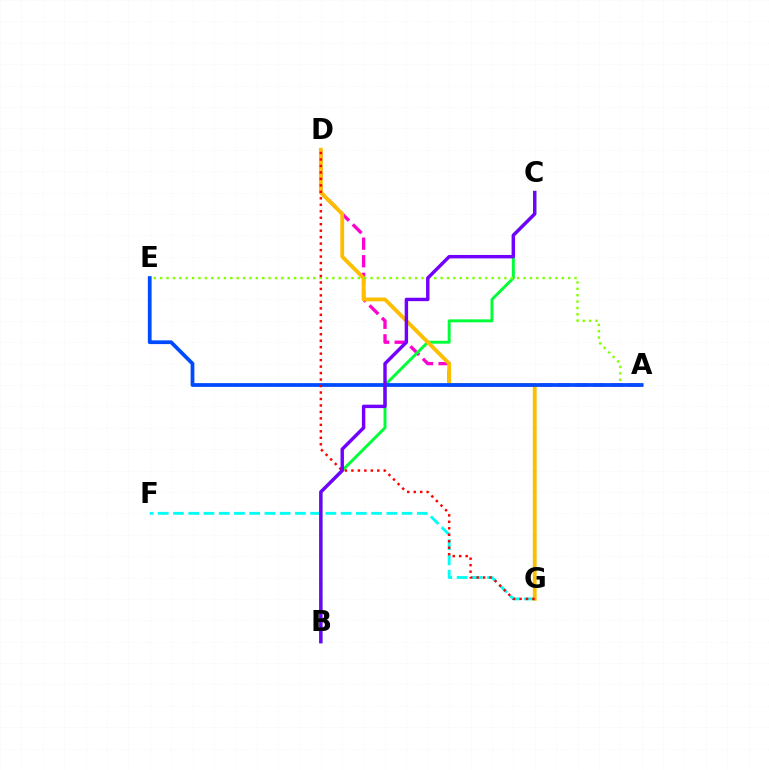{('F', 'G'): [{'color': '#00fff6', 'line_style': 'dashed', 'thickness': 2.07}], ('A', 'D'): [{'color': '#ff00cf', 'line_style': 'dashed', 'thickness': 2.39}], ('B', 'C'): [{'color': '#00ff39', 'line_style': 'solid', 'thickness': 2.12}, {'color': '#7200ff', 'line_style': 'solid', 'thickness': 2.46}], ('D', 'G'): [{'color': '#ffbd00', 'line_style': 'solid', 'thickness': 2.75}, {'color': '#ff0000', 'line_style': 'dotted', 'thickness': 1.76}], ('A', 'E'): [{'color': '#84ff00', 'line_style': 'dotted', 'thickness': 1.73}, {'color': '#004bff', 'line_style': 'solid', 'thickness': 2.71}]}